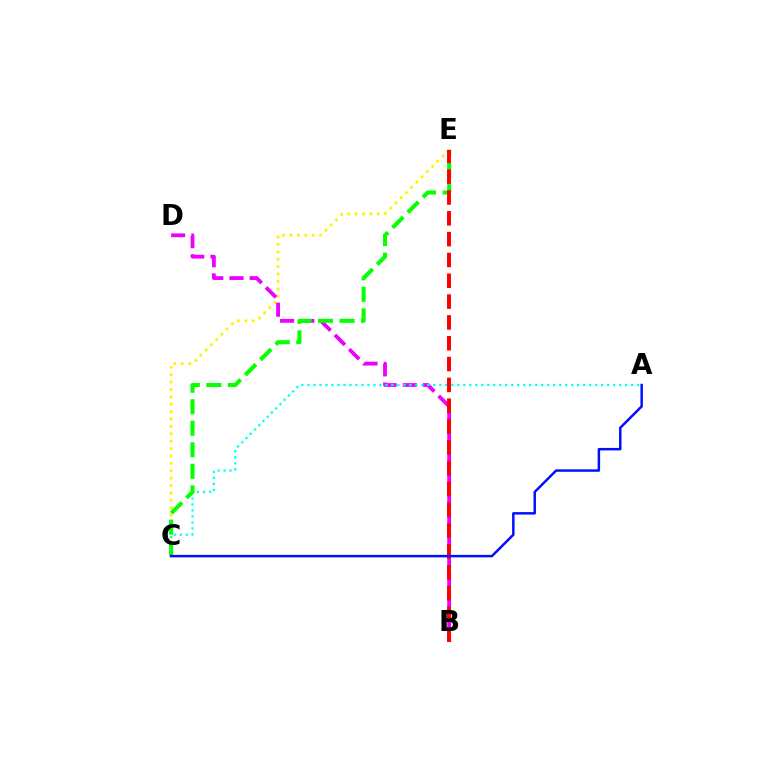{('C', 'E'): [{'color': '#fcf500', 'line_style': 'dotted', 'thickness': 2.01}, {'color': '#08ff00', 'line_style': 'dashed', 'thickness': 2.93}], ('B', 'D'): [{'color': '#ee00ff', 'line_style': 'dashed', 'thickness': 2.75}], ('A', 'C'): [{'color': '#00fff6', 'line_style': 'dotted', 'thickness': 1.63}, {'color': '#0010ff', 'line_style': 'solid', 'thickness': 1.78}], ('B', 'E'): [{'color': '#ff0000', 'line_style': 'dashed', 'thickness': 2.83}]}